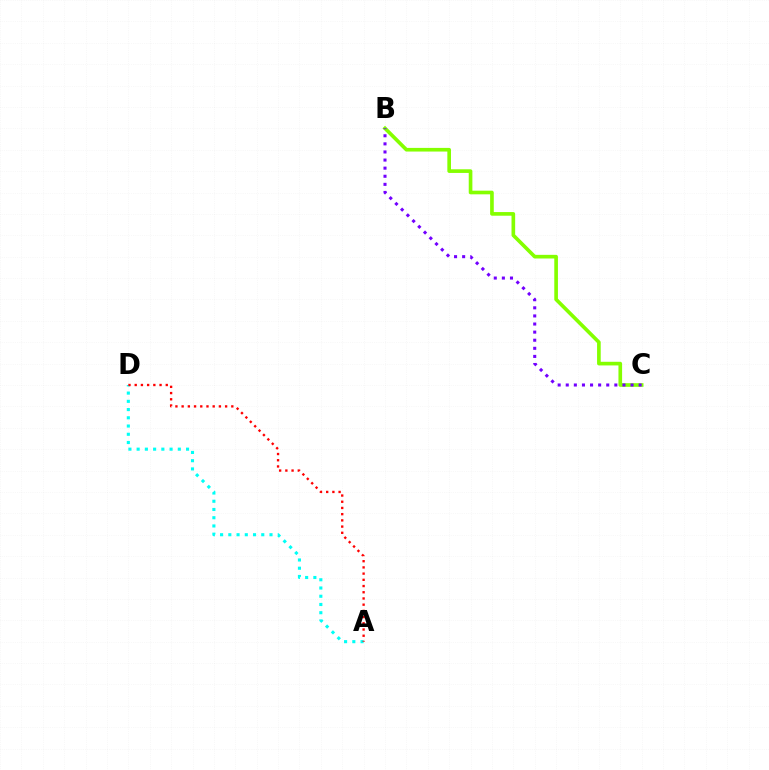{('B', 'C'): [{'color': '#84ff00', 'line_style': 'solid', 'thickness': 2.63}, {'color': '#7200ff', 'line_style': 'dotted', 'thickness': 2.2}], ('A', 'D'): [{'color': '#00fff6', 'line_style': 'dotted', 'thickness': 2.24}, {'color': '#ff0000', 'line_style': 'dotted', 'thickness': 1.69}]}